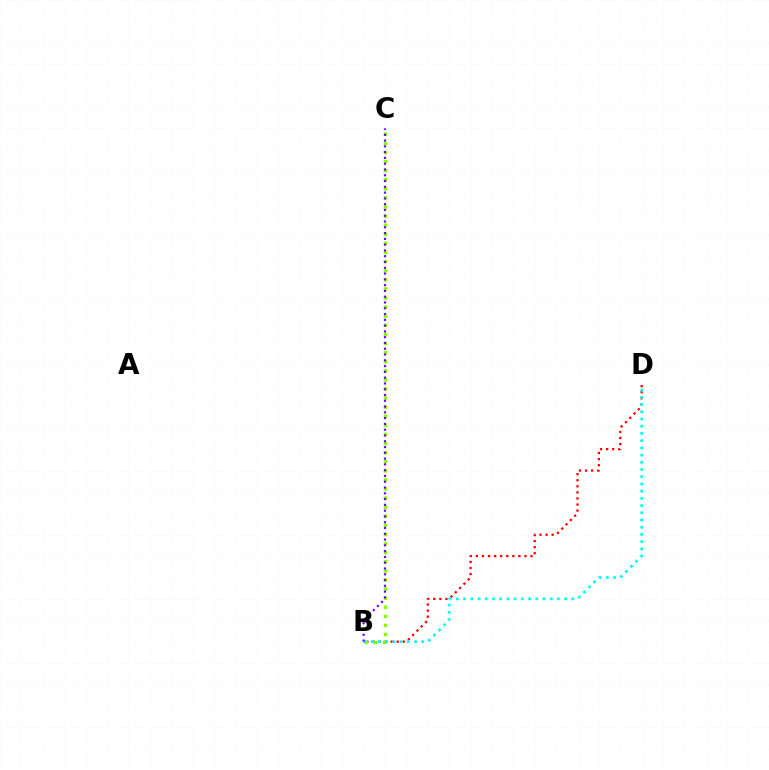{('B', 'D'): [{'color': '#ff0000', 'line_style': 'dotted', 'thickness': 1.65}, {'color': '#00fff6', 'line_style': 'dotted', 'thickness': 1.96}], ('B', 'C'): [{'color': '#84ff00', 'line_style': 'dotted', 'thickness': 2.47}, {'color': '#7200ff', 'line_style': 'dotted', 'thickness': 1.57}]}